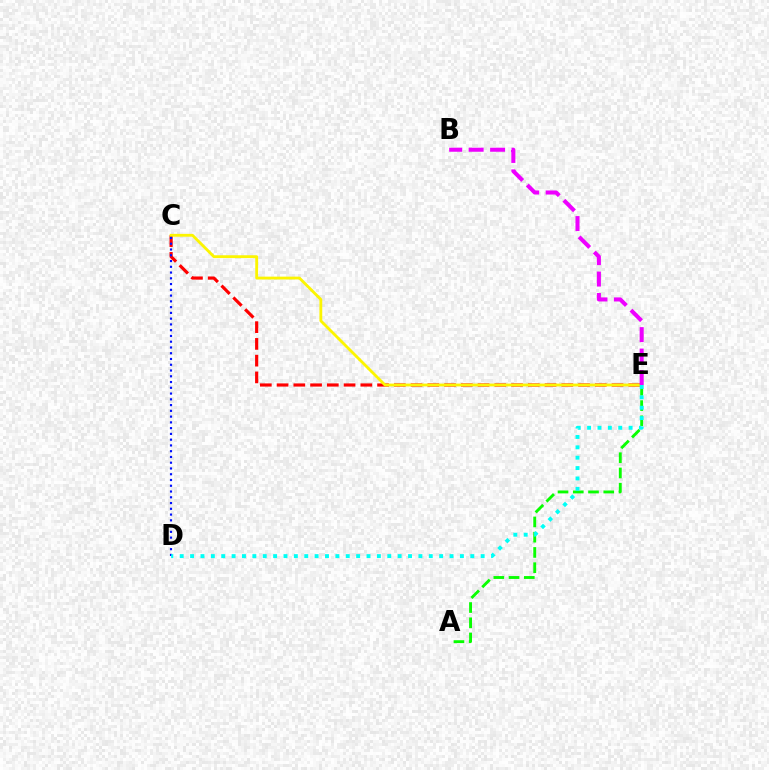{('A', 'E'): [{'color': '#08ff00', 'line_style': 'dashed', 'thickness': 2.07}], ('C', 'E'): [{'color': '#ff0000', 'line_style': 'dashed', 'thickness': 2.28}, {'color': '#fcf500', 'line_style': 'solid', 'thickness': 2.04}], ('C', 'D'): [{'color': '#0010ff', 'line_style': 'dotted', 'thickness': 1.57}], ('D', 'E'): [{'color': '#00fff6', 'line_style': 'dotted', 'thickness': 2.82}], ('B', 'E'): [{'color': '#ee00ff', 'line_style': 'dashed', 'thickness': 2.91}]}